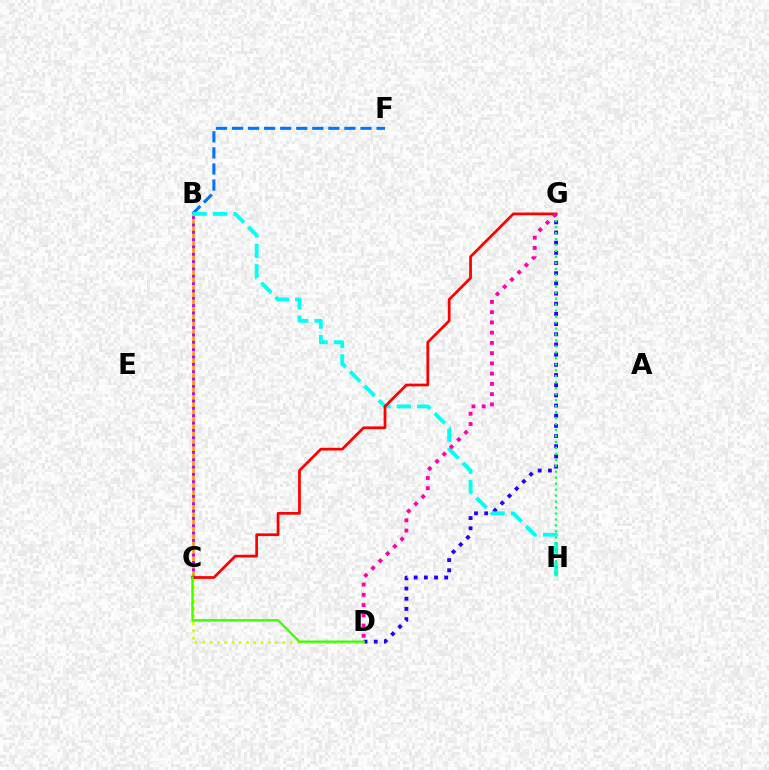{('D', 'G'): [{'color': '#2500ff', 'line_style': 'dotted', 'thickness': 2.77}, {'color': '#ff00ac', 'line_style': 'dotted', 'thickness': 2.78}], ('B', 'C'): [{'color': '#ff9400', 'line_style': 'solid', 'thickness': 1.81}, {'color': '#b900ff', 'line_style': 'dotted', 'thickness': 1.99}], ('B', 'F'): [{'color': '#0074ff', 'line_style': 'dashed', 'thickness': 2.18}], ('B', 'H'): [{'color': '#00fff6', 'line_style': 'dashed', 'thickness': 2.77}], ('G', 'H'): [{'color': '#00ff5c', 'line_style': 'dotted', 'thickness': 1.62}], ('C', 'D'): [{'color': '#d1ff00', 'line_style': 'dotted', 'thickness': 1.98}, {'color': '#3dff00', 'line_style': 'solid', 'thickness': 1.68}], ('C', 'G'): [{'color': '#ff0000', 'line_style': 'solid', 'thickness': 1.97}]}